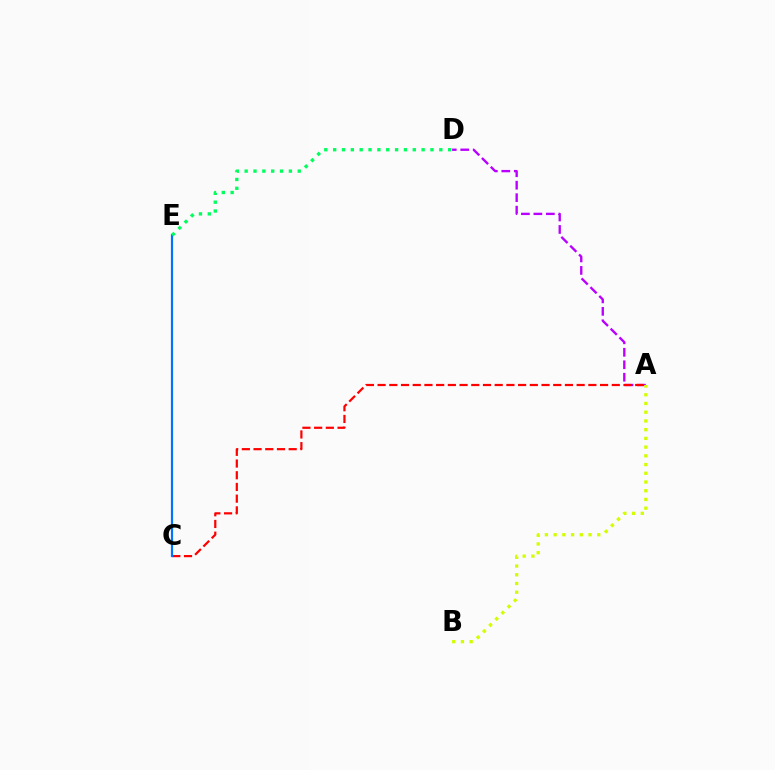{('A', 'D'): [{'color': '#b900ff', 'line_style': 'dashed', 'thickness': 1.69}], ('A', 'B'): [{'color': '#d1ff00', 'line_style': 'dotted', 'thickness': 2.37}], ('A', 'C'): [{'color': '#ff0000', 'line_style': 'dashed', 'thickness': 1.59}], ('C', 'E'): [{'color': '#0074ff', 'line_style': 'solid', 'thickness': 1.58}], ('D', 'E'): [{'color': '#00ff5c', 'line_style': 'dotted', 'thickness': 2.4}]}